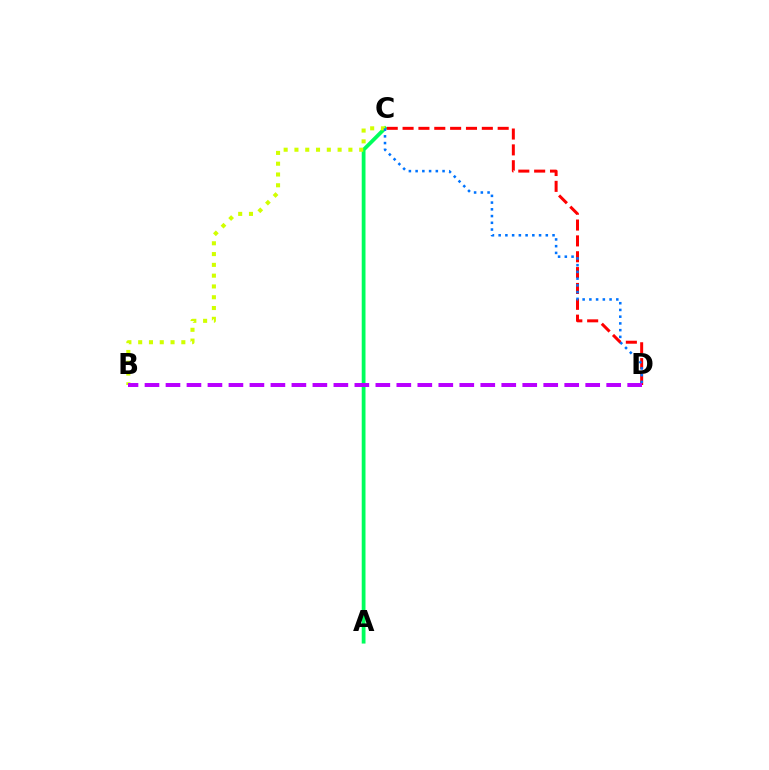{('A', 'C'): [{'color': '#00ff5c', 'line_style': 'solid', 'thickness': 2.72}], ('C', 'D'): [{'color': '#ff0000', 'line_style': 'dashed', 'thickness': 2.15}, {'color': '#0074ff', 'line_style': 'dotted', 'thickness': 1.83}], ('B', 'C'): [{'color': '#d1ff00', 'line_style': 'dotted', 'thickness': 2.93}], ('B', 'D'): [{'color': '#b900ff', 'line_style': 'dashed', 'thickness': 2.85}]}